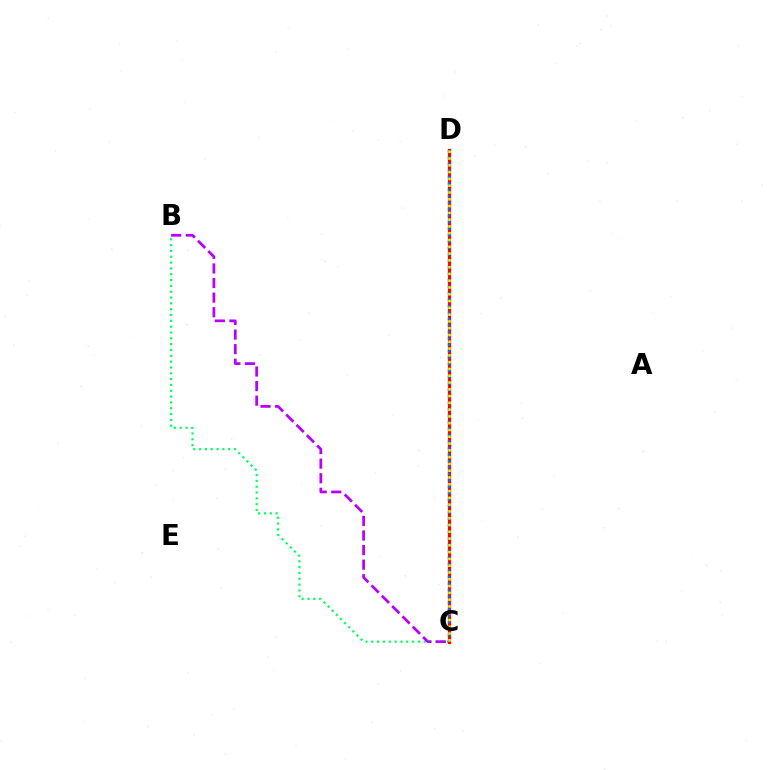{('B', 'C'): [{'color': '#00ff5c', 'line_style': 'dotted', 'thickness': 1.58}, {'color': '#b900ff', 'line_style': 'dashed', 'thickness': 1.98}], ('C', 'D'): [{'color': '#ff0000', 'line_style': 'solid', 'thickness': 2.33}, {'color': '#0074ff', 'line_style': 'dotted', 'thickness': 1.75}, {'color': '#d1ff00', 'line_style': 'dotted', 'thickness': 1.84}]}